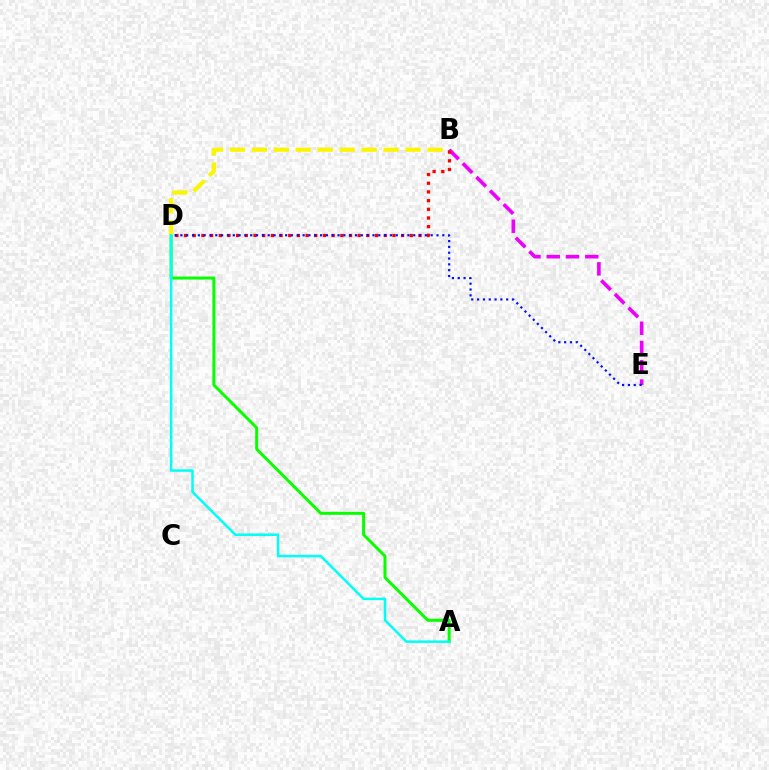{('B', 'E'): [{'color': '#ee00ff', 'line_style': 'dashed', 'thickness': 2.62}], ('B', 'D'): [{'color': '#ff0000', 'line_style': 'dotted', 'thickness': 2.36}, {'color': '#fcf500', 'line_style': 'dashed', 'thickness': 2.98}], ('D', 'E'): [{'color': '#0010ff', 'line_style': 'dotted', 'thickness': 1.58}], ('A', 'D'): [{'color': '#08ff00', 'line_style': 'solid', 'thickness': 2.15}, {'color': '#00fff6', 'line_style': 'solid', 'thickness': 1.8}]}